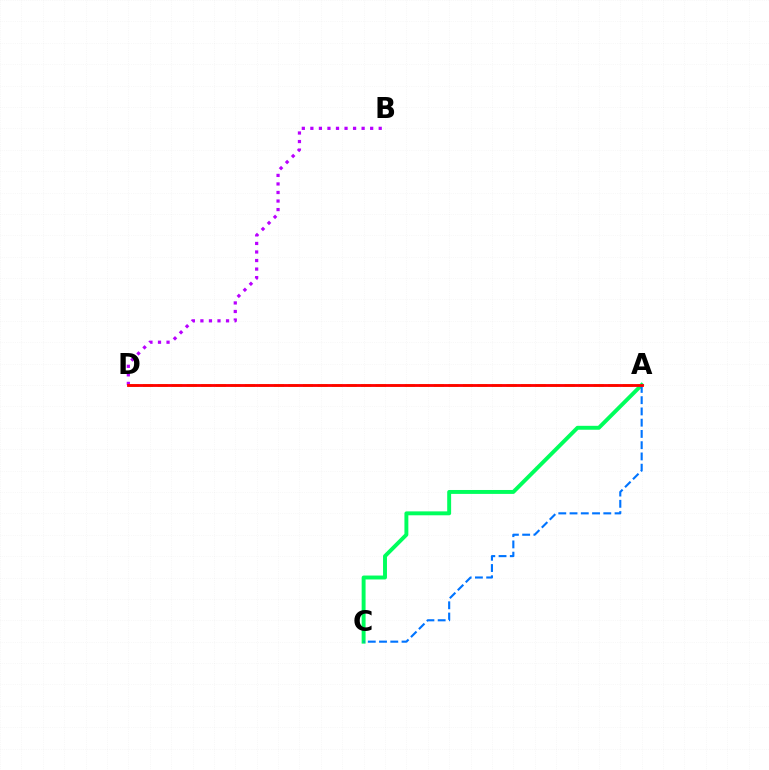{('A', 'D'): [{'color': '#d1ff00', 'line_style': 'dashed', 'thickness': 1.97}, {'color': '#ff0000', 'line_style': 'solid', 'thickness': 2.04}], ('B', 'D'): [{'color': '#b900ff', 'line_style': 'dotted', 'thickness': 2.32}], ('A', 'C'): [{'color': '#00ff5c', 'line_style': 'solid', 'thickness': 2.82}, {'color': '#0074ff', 'line_style': 'dashed', 'thickness': 1.53}]}